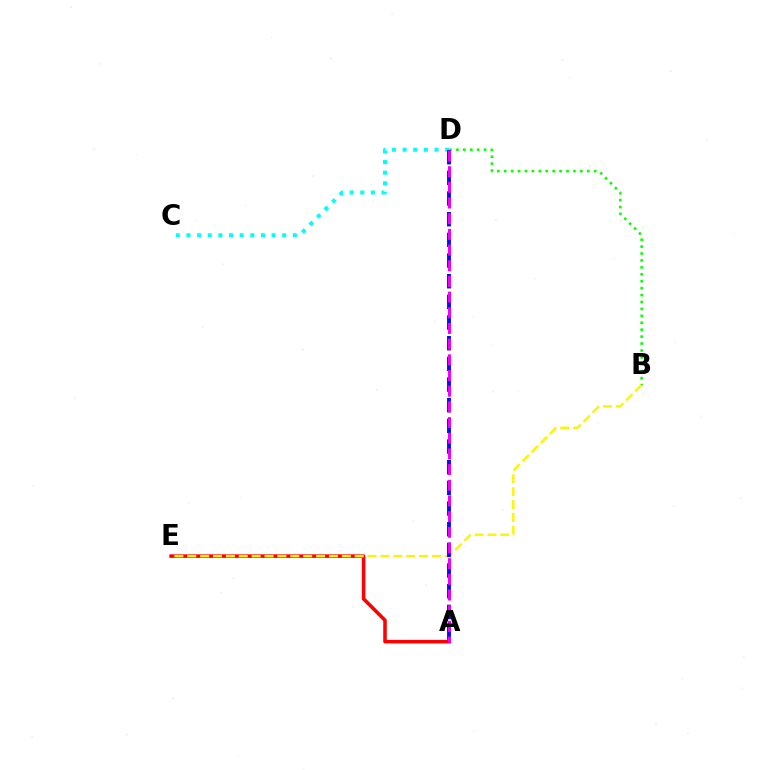{('A', 'E'): [{'color': '#ff0000', 'line_style': 'solid', 'thickness': 2.56}], ('B', 'D'): [{'color': '#08ff00', 'line_style': 'dotted', 'thickness': 1.88}], ('C', 'D'): [{'color': '#00fff6', 'line_style': 'dotted', 'thickness': 2.89}], ('B', 'E'): [{'color': '#fcf500', 'line_style': 'dashed', 'thickness': 1.75}], ('A', 'D'): [{'color': '#0010ff', 'line_style': 'dashed', 'thickness': 2.81}, {'color': '#ee00ff', 'line_style': 'dashed', 'thickness': 2.13}]}